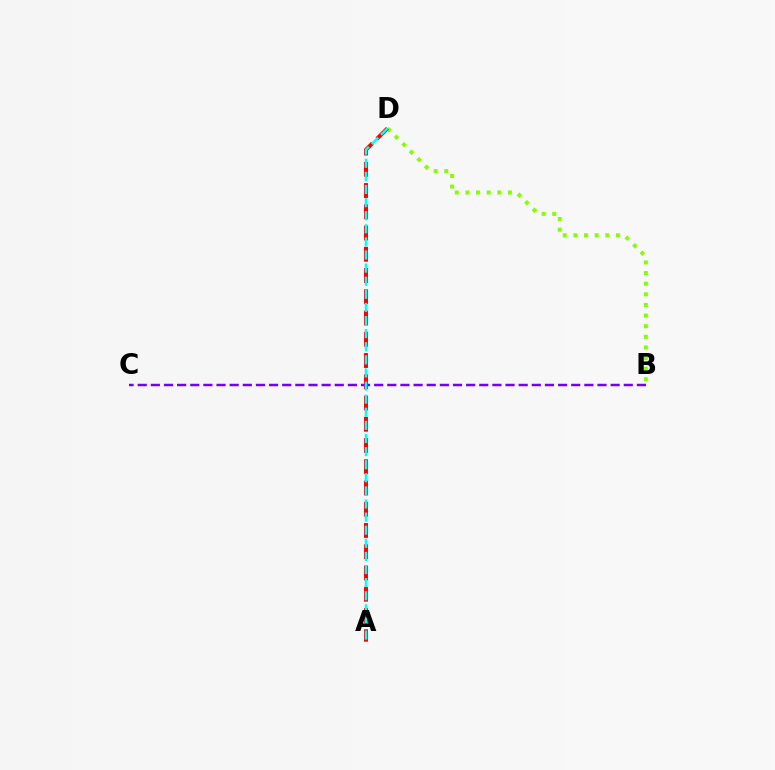{('B', 'D'): [{'color': '#84ff00', 'line_style': 'dotted', 'thickness': 2.89}], ('A', 'D'): [{'color': '#ff0000', 'line_style': 'dashed', 'thickness': 2.89}, {'color': '#00fff6', 'line_style': 'dashed', 'thickness': 1.78}], ('B', 'C'): [{'color': '#7200ff', 'line_style': 'dashed', 'thickness': 1.78}]}